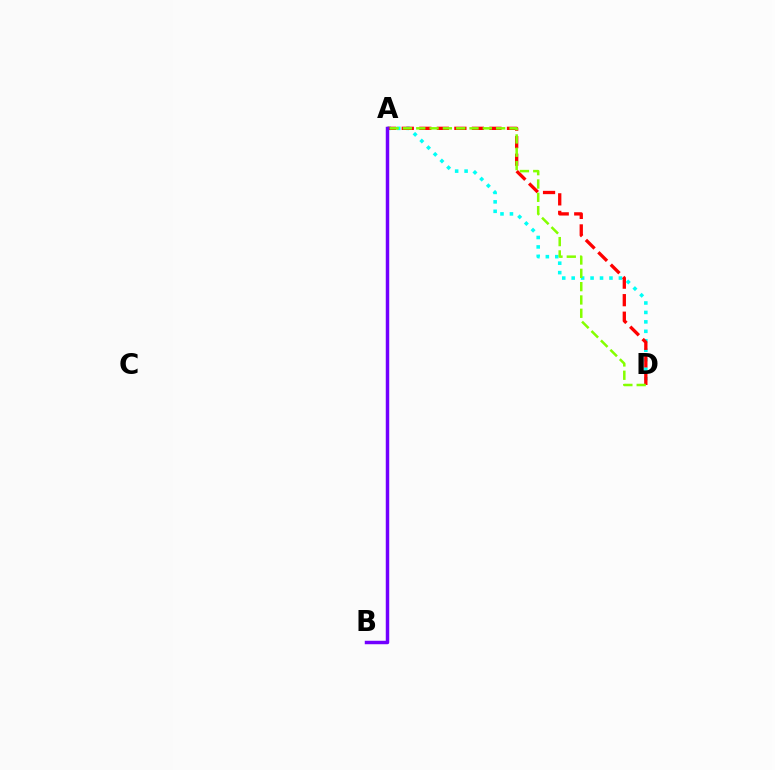{('A', 'D'): [{'color': '#00fff6', 'line_style': 'dotted', 'thickness': 2.57}, {'color': '#ff0000', 'line_style': 'dashed', 'thickness': 2.38}, {'color': '#84ff00', 'line_style': 'dashed', 'thickness': 1.81}], ('A', 'B'): [{'color': '#7200ff', 'line_style': 'solid', 'thickness': 2.49}]}